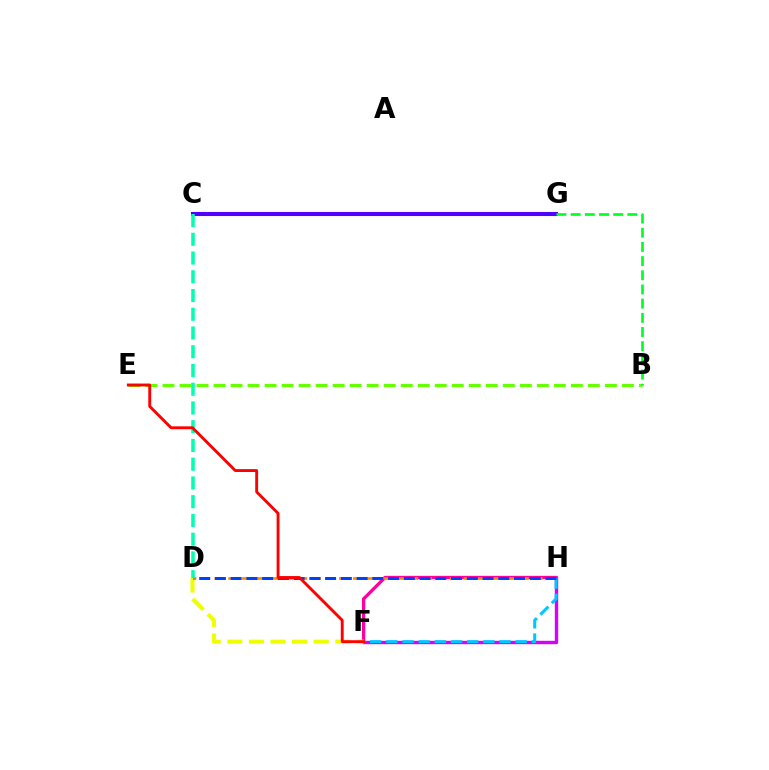{('F', 'H'): [{'color': '#ff00a0', 'line_style': 'solid', 'thickness': 2.38}, {'color': '#d600ff', 'line_style': 'solid', 'thickness': 2.43}, {'color': '#00c7ff', 'line_style': 'dashed', 'thickness': 2.2}], ('D', 'H'): [{'color': '#ff8800', 'line_style': 'dashed', 'thickness': 1.88}, {'color': '#003fff', 'line_style': 'dashed', 'thickness': 2.14}], ('D', 'F'): [{'color': '#eeff00', 'line_style': 'dashed', 'thickness': 2.93}], ('B', 'E'): [{'color': '#66ff00', 'line_style': 'dashed', 'thickness': 2.31}], ('C', 'G'): [{'color': '#4f00ff', 'line_style': 'solid', 'thickness': 2.95}], ('B', 'G'): [{'color': '#00ff27', 'line_style': 'dashed', 'thickness': 1.93}], ('C', 'D'): [{'color': '#00ffaf', 'line_style': 'dashed', 'thickness': 2.55}], ('E', 'F'): [{'color': '#ff0000', 'line_style': 'solid', 'thickness': 2.08}]}